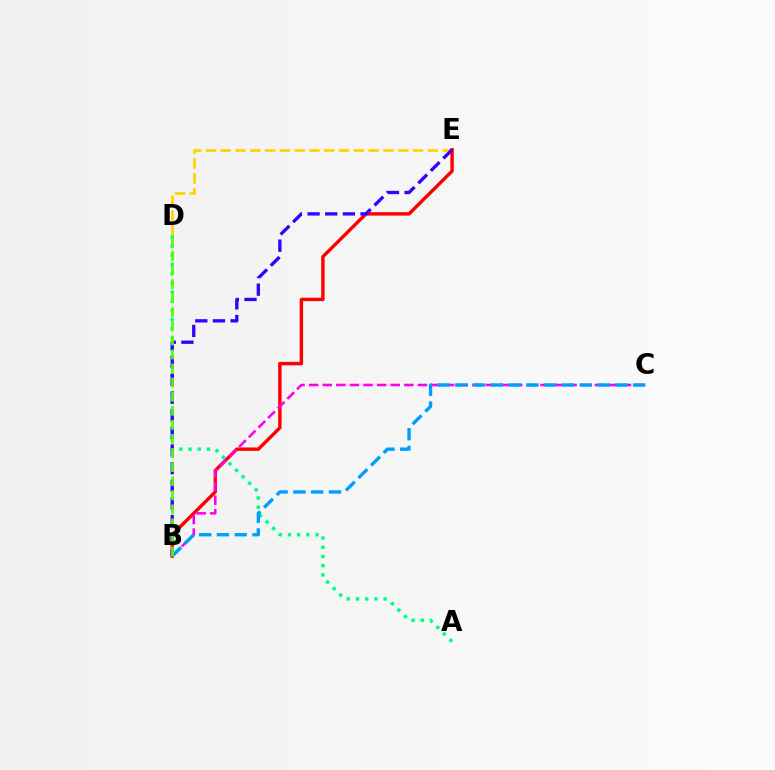{('D', 'E'): [{'color': '#ffd500', 'line_style': 'dashed', 'thickness': 2.01}], ('B', 'E'): [{'color': '#ff0000', 'line_style': 'solid', 'thickness': 2.45}, {'color': '#3700ff', 'line_style': 'dashed', 'thickness': 2.4}], ('A', 'D'): [{'color': '#00ff86', 'line_style': 'dotted', 'thickness': 2.5}], ('B', 'C'): [{'color': '#ff00ed', 'line_style': 'dashed', 'thickness': 1.85}, {'color': '#009eff', 'line_style': 'dashed', 'thickness': 2.42}], ('B', 'D'): [{'color': '#4fff00', 'line_style': 'dashed', 'thickness': 1.91}]}